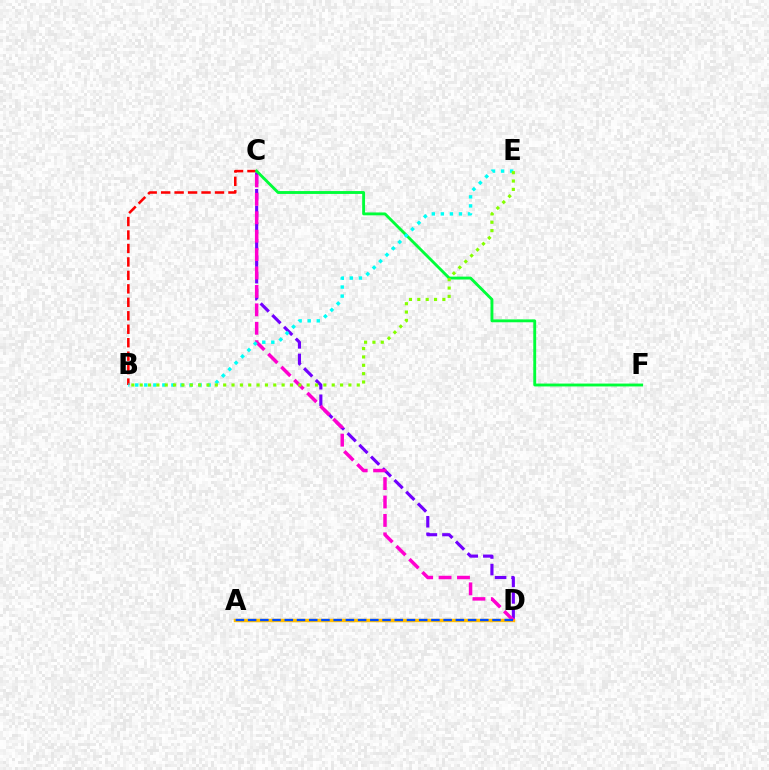{('B', 'C'): [{'color': '#ff0000', 'line_style': 'dashed', 'thickness': 1.83}], ('C', 'D'): [{'color': '#7200ff', 'line_style': 'dashed', 'thickness': 2.25}, {'color': '#ff00cf', 'line_style': 'dashed', 'thickness': 2.5}], ('A', 'D'): [{'color': '#ffbd00', 'line_style': 'solid', 'thickness': 2.51}, {'color': '#004bff', 'line_style': 'dashed', 'thickness': 1.66}], ('C', 'F'): [{'color': '#00ff39', 'line_style': 'solid', 'thickness': 2.07}], ('B', 'E'): [{'color': '#00fff6', 'line_style': 'dotted', 'thickness': 2.46}, {'color': '#84ff00', 'line_style': 'dotted', 'thickness': 2.27}]}